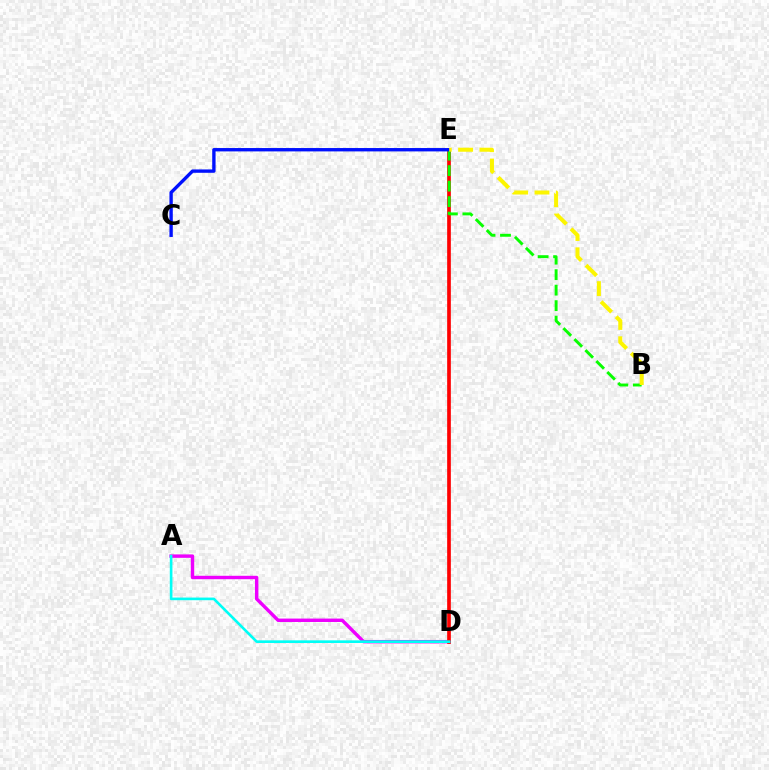{('A', 'D'): [{'color': '#ee00ff', 'line_style': 'solid', 'thickness': 2.46}, {'color': '#00fff6', 'line_style': 'solid', 'thickness': 1.9}], ('D', 'E'): [{'color': '#ff0000', 'line_style': 'solid', 'thickness': 2.65}], ('B', 'E'): [{'color': '#08ff00', 'line_style': 'dashed', 'thickness': 2.1}, {'color': '#fcf500', 'line_style': 'dashed', 'thickness': 2.9}], ('C', 'E'): [{'color': '#0010ff', 'line_style': 'solid', 'thickness': 2.42}]}